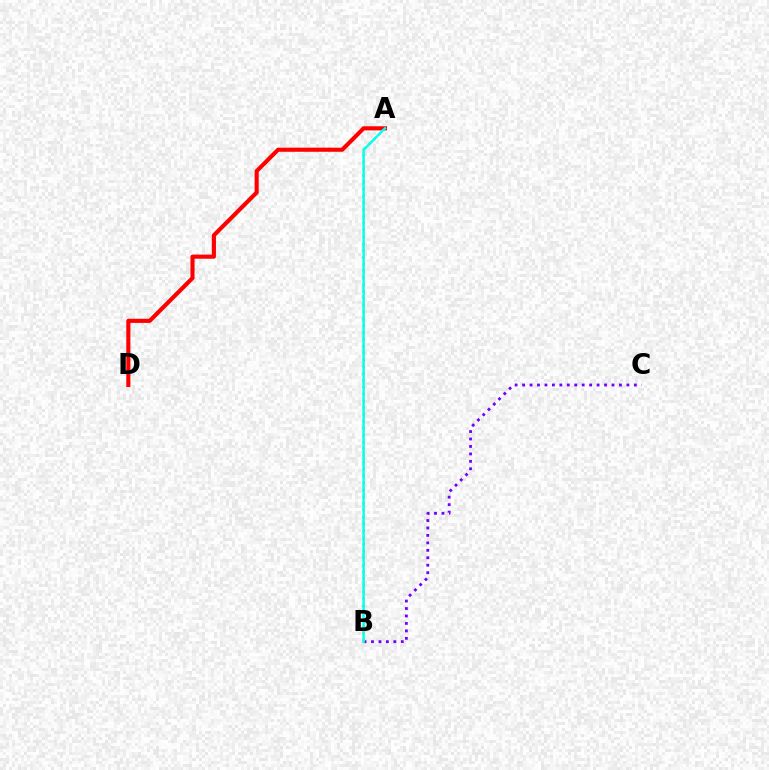{('B', 'C'): [{'color': '#7200ff', 'line_style': 'dotted', 'thickness': 2.02}], ('A', 'B'): [{'color': '#84ff00', 'line_style': 'dotted', 'thickness': 1.86}, {'color': '#00fff6', 'line_style': 'solid', 'thickness': 1.72}], ('A', 'D'): [{'color': '#ff0000', 'line_style': 'solid', 'thickness': 2.97}]}